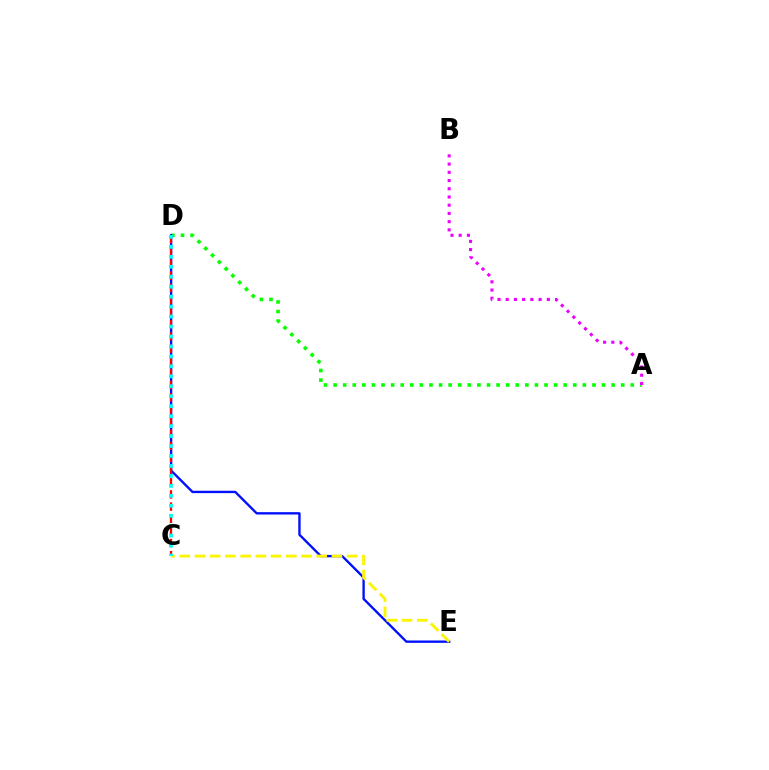{('A', 'D'): [{'color': '#08ff00', 'line_style': 'dotted', 'thickness': 2.6}], ('A', 'B'): [{'color': '#ee00ff', 'line_style': 'dotted', 'thickness': 2.23}], ('D', 'E'): [{'color': '#0010ff', 'line_style': 'solid', 'thickness': 1.7}], ('C', 'E'): [{'color': '#fcf500', 'line_style': 'dashed', 'thickness': 2.07}], ('C', 'D'): [{'color': '#ff0000', 'line_style': 'dashed', 'thickness': 1.65}, {'color': '#00fff6', 'line_style': 'dotted', 'thickness': 2.71}]}